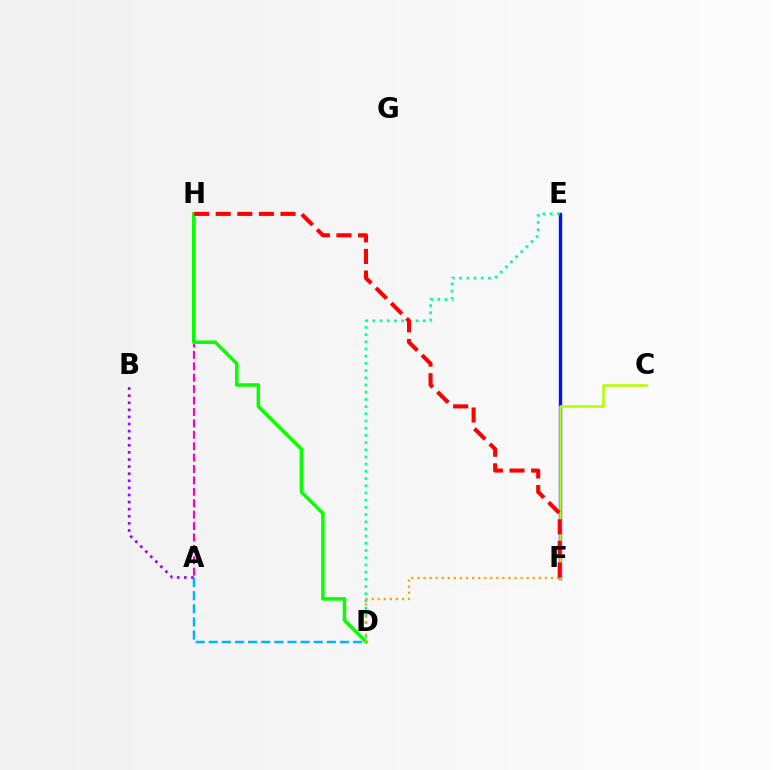{('E', 'F'): [{'color': '#0010ff', 'line_style': 'solid', 'thickness': 2.42}], ('D', 'E'): [{'color': '#00ff9d', 'line_style': 'dotted', 'thickness': 1.96}], ('A', 'D'): [{'color': '#00b5ff', 'line_style': 'dashed', 'thickness': 1.78}], ('A', 'B'): [{'color': '#9b00ff', 'line_style': 'dotted', 'thickness': 1.93}], ('C', 'F'): [{'color': '#b3ff00', 'line_style': 'solid', 'thickness': 1.86}], ('A', 'H'): [{'color': '#ff00bd', 'line_style': 'dashed', 'thickness': 1.55}], ('D', 'H'): [{'color': '#08ff00', 'line_style': 'solid', 'thickness': 2.52}], ('D', 'F'): [{'color': '#ffa500', 'line_style': 'dotted', 'thickness': 1.65}], ('F', 'H'): [{'color': '#ff0000', 'line_style': 'dashed', 'thickness': 2.93}]}